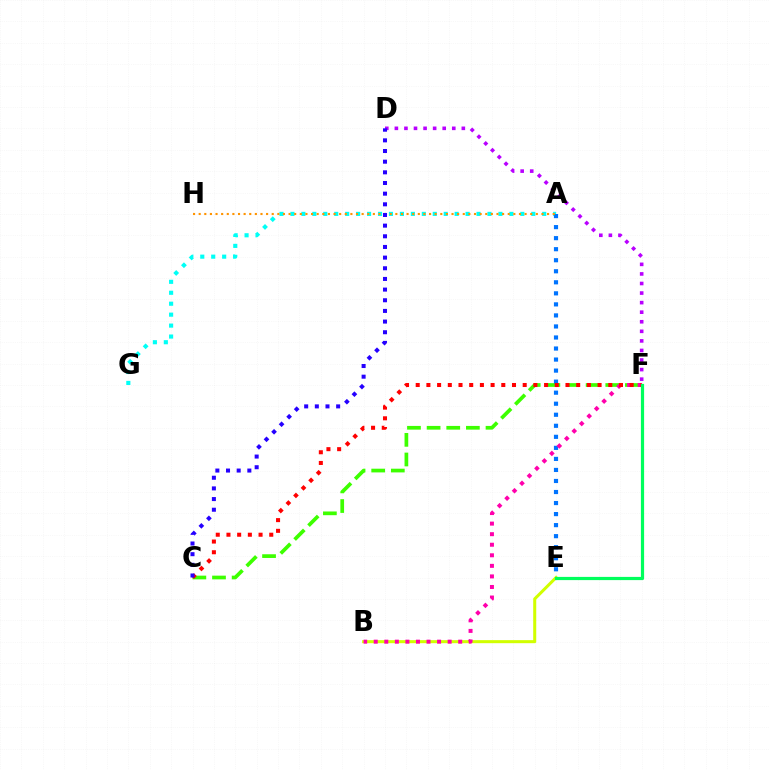{('C', 'F'): [{'color': '#3dff00', 'line_style': 'dashed', 'thickness': 2.67}, {'color': '#ff0000', 'line_style': 'dotted', 'thickness': 2.91}], ('A', 'G'): [{'color': '#00fff6', 'line_style': 'dotted', 'thickness': 2.97}], ('B', 'E'): [{'color': '#d1ff00', 'line_style': 'solid', 'thickness': 2.19}], ('A', 'E'): [{'color': '#0074ff', 'line_style': 'dotted', 'thickness': 3.0}], ('B', 'F'): [{'color': '#ff00ac', 'line_style': 'dotted', 'thickness': 2.87}], ('D', 'F'): [{'color': '#b900ff', 'line_style': 'dotted', 'thickness': 2.6}], ('A', 'H'): [{'color': '#ff9400', 'line_style': 'dotted', 'thickness': 1.53}], ('C', 'D'): [{'color': '#2500ff', 'line_style': 'dotted', 'thickness': 2.9}], ('E', 'F'): [{'color': '#00ff5c', 'line_style': 'solid', 'thickness': 2.31}]}